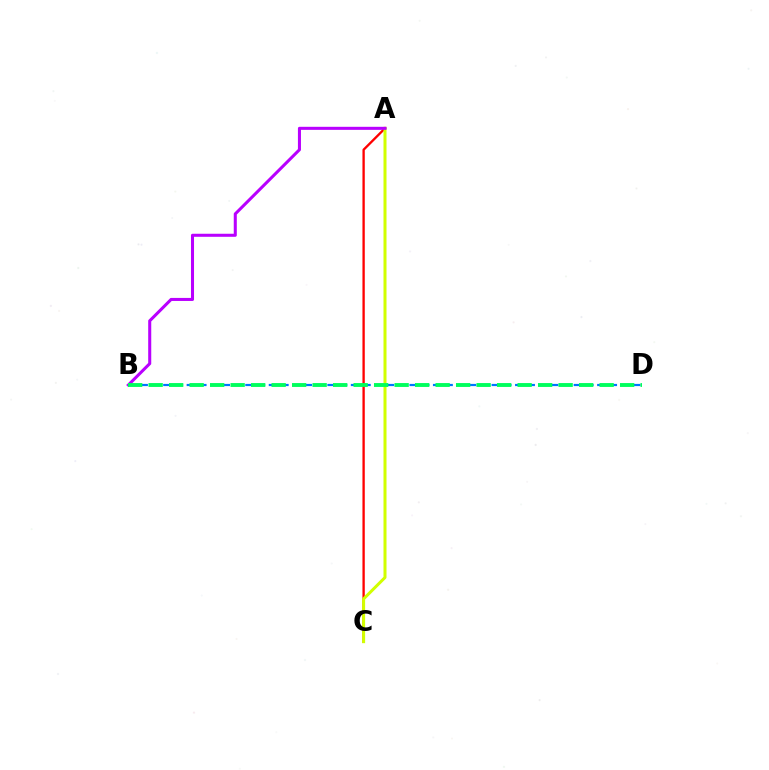{('A', 'C'): [{'color': '#ff0000', 'line_style': 'solid', 'thickness': 1.68}, {'color': '#d1ff00', 'line_style': 'solid', 'thickness': 2.17}], ('B', 'D'): [{'color': '#0074ff', 'line_style': 'dashed', 'thickness': 1.59}, {'color': '#00ff5c', 'line_style': 'dashed', 'thickness': 2.78}], ('A', 'B'): [{'color': '#b900ff', 'line_style': 'solid', 'thickness': 2.19}]}